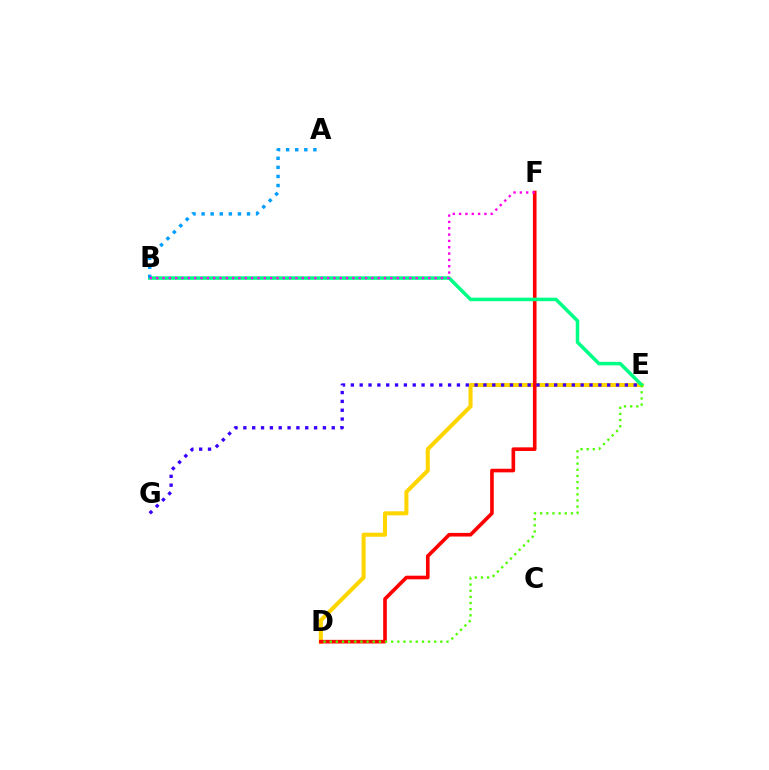{('D', 'E'): [{'color': '#ffd500', 'line_style': 'solid', 'thickness': 2.92}, {'color': '#4fff00', 'line_style': 'dotted', 'thickness': 1.67}], ('D', 'F'): [{'color': '#ff0000', 'line_style': 'solid', 'thickness': 2.61}], ('B', 'E'): [{'color': '#00ff86', 'line_style': 'solid', 'thickness': 2.53}], ('A', 'B'): [{'color': '#009eff', 'line_style': 'dotted', 'thickness': 2.47}], ('E', 'G'): [{'color': '#3700ff', 'line_style': 'dotted', 'thickness': 2.4}], ('B', 'F'): [{'color': '#ff00ed', 'line_style': 'dotted', 'thickness': 1.72}]}